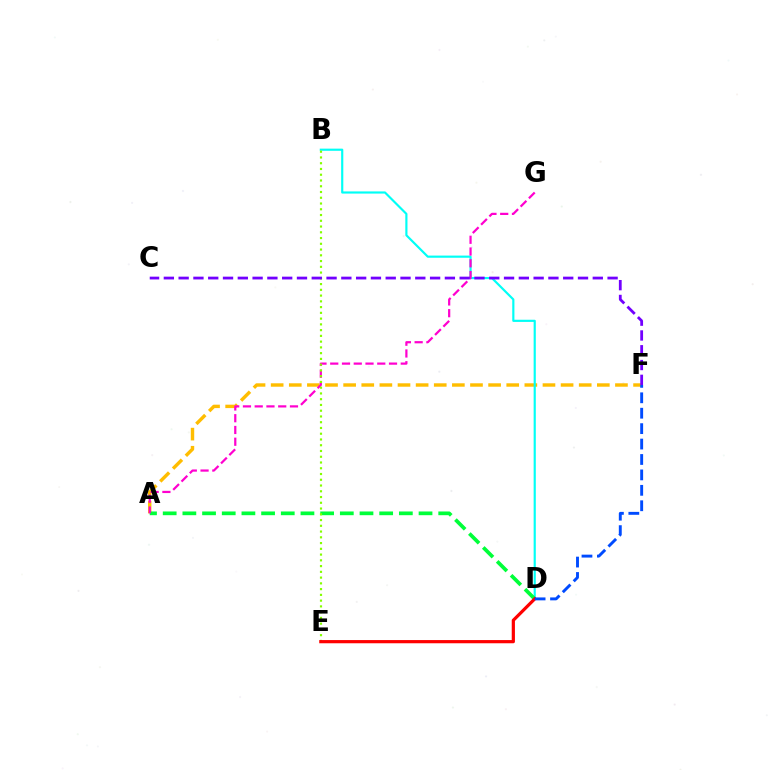{('A', 'F'): [{'color': '#ffbd00', 'line_style': 'dashed', 'thickness': 2.46}], ('B', 'D'): [{'color': '#00fff6', 'line_style': 'solid', 'thickness': 1.56}], ('A', 'D'): [{'color': '#00ff39', 'line_style': 'dashed', 'thickness': 2.67}], ('A', 'G'): [{'color': '#ff00cf', 'line_style': 'dashed', 'thickness': 1.6}], ('B', 'E'): [{'color': '#84ff00', 'line_style': 'dotted', 'thickness': 1.56}], ('D', 'E'): [{'color': '#ff0000', 'line_style': 'solid', 'thickness': 2.3}], ('D', 'F'): [{'color': '#004bff', 'line_style': 'dashed', 'thickness': 2.1}], ('C', 'F'): [{'color': '#7200ff', 'line_style': 'dashed', 'thickness': 2.01}]}